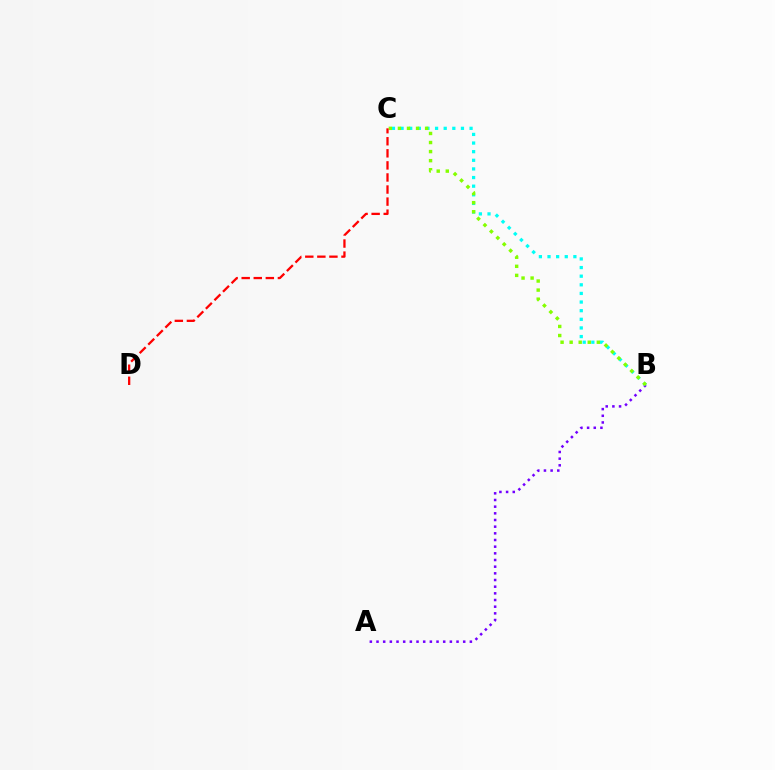{('A', 'B'): [{'color': '#7200ff', 'line_style': 'dotted', 'thickness': 1.81}], ('B', 'C'): [{'color': '#00fff6', 'line_style': 'dotted', 'thickness': 2.34}, {'color': '#84ff00', 'line_style': 'dotted', 'thickness': 2.46}], ('C', 'D'): [{'color': '#ff0000', 'line_style': 'dashed', 'thickness': 1.64}]}